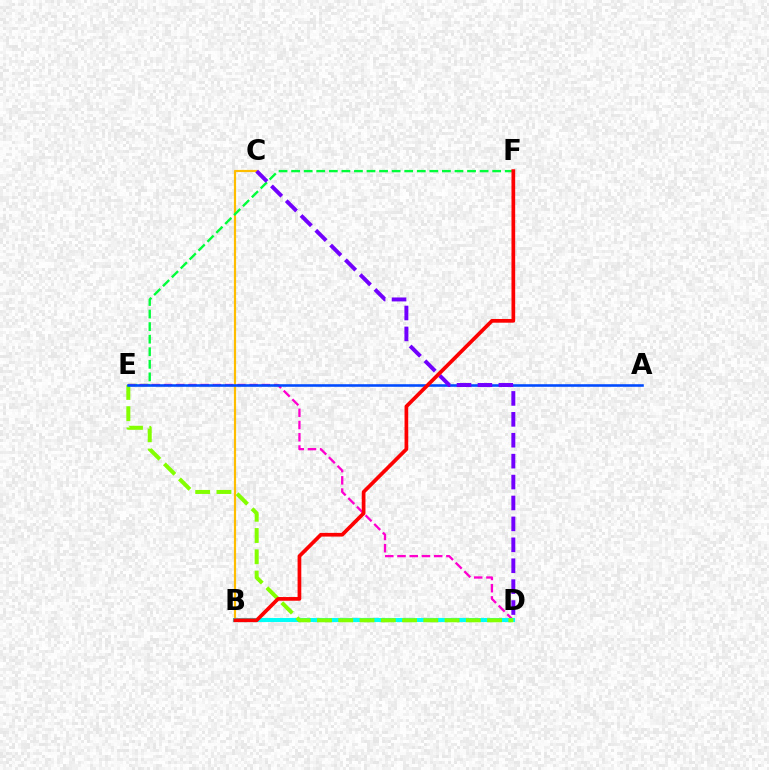{('B', 'C'): [{'color': '#ffbd00', 'line_style': 'solid', 'thickness': 1.57}], ('E', 'F'): [{'color': '#00ff39', 'line_style': 'dashed', 'thickness': 1.71}], ('D', 'E'): [{'color': '#ff00cf', 'line_style': 'dashed', 'thickness': 1.66}, {'color': '#84ff00', 'line_style': 'dashed', 'thickness': 2.89}], ('B', 'D'): [{'color': '#00fff6', 'line_style': 'solid', 'thickness': 2.94}], ('A', 'E'): [{'color': '#004bff', 'line_style': 'solid', 'thickness': 1.86}], ('C', 'D'): [{'color': '#7200ff', 'line_style': 'dashed', 'thickness': 2.84}], ('B', 'F'): [{'color': '#ff0000', 'line_style': 'solid', 'thickness': 2.67}]}